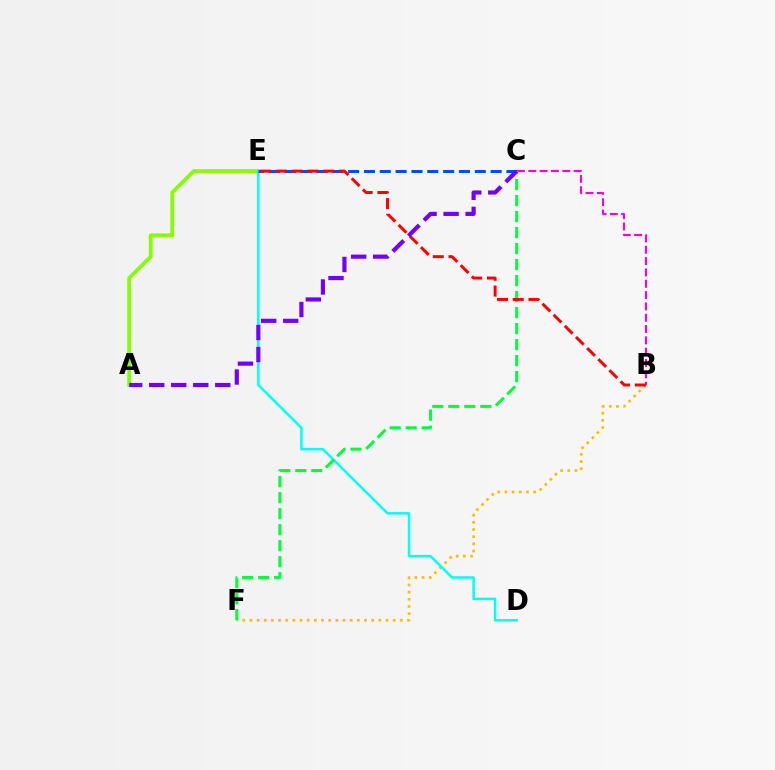{('A', 'E'): [{'color': '#84ff00', 'line_style': 'solid', 'thickness': 2.72}], ('B', 'F'): [{'color': '#ffbd00', 'line_style': 'dotted', 'thickness': 1.95}], ('B', 'C'): [{'color': '#ff00cf', 'line_style': 'dashed', 'thickness': 1.54}], ('D', 'E'): [{'color': '#00fff6', 'line_style': 'solid', 'thickness': 1.78}], ('C', 'E'): [{'color': '#004bff', 'line_style': 'dashed', 'thickness': 2.15}], ('C', 'F'): [{'color': '#00ff39', 'line_style': 'dashed', 'thickness': 2.17}], ('B', 'E'): [{'color': '#ff0000', 'line_style': 'dashed', 'thickness': 2.14}], ('A', 'C'): [{'color': '#7200ff', 'line_style': 'dashed', 'thickness': 2.99}]}